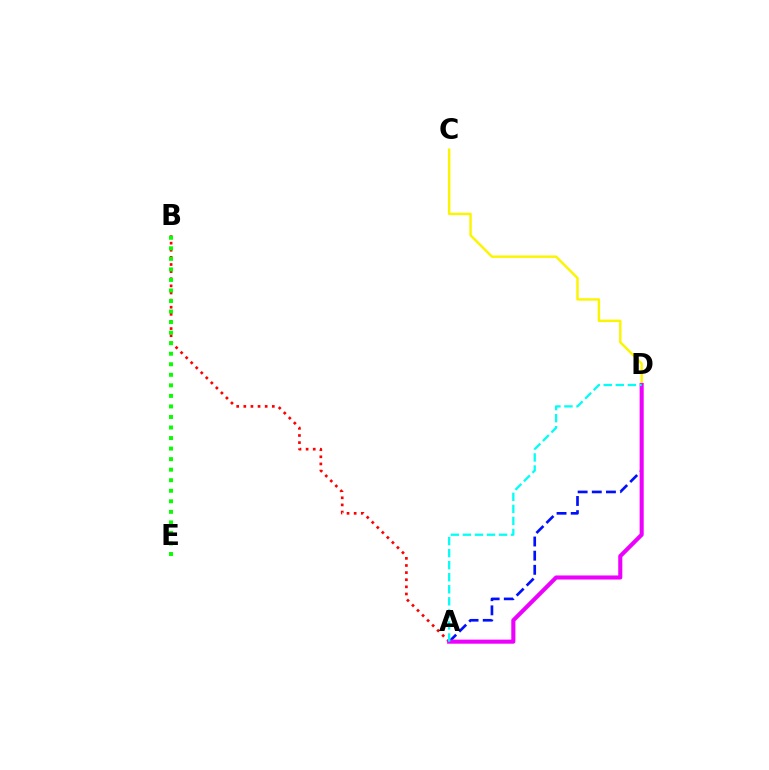{('C', 'D'): [{'color': '#fcf500', 'line_style': 'solid', 'thickness': 1.76}], ('A', 'B'): [{'color': '#ff0000', 'line_style': 'dotted', 'thickness': 1.93}], ('A', 'D'): [{'color': '#0010ff', 'line_style': 'dashed', 'thickness': 1.92}, {'color': '#ee00ff', 'line_style': 'solid', 'thickness': 2.94}, {'color': '#00fff6', 'line_style': 'dashed', 'thickness': 1.64}], ('B', 'E'): [{'color': '#08ff00', 'line_style': 'dotted', 'thickness': 2.86}]}